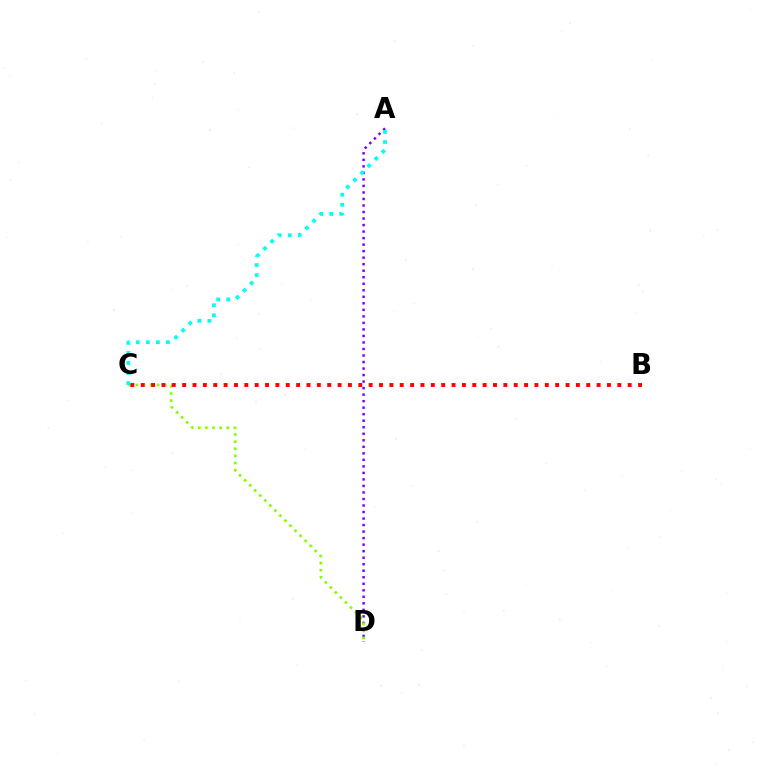{('A', 'D'): [{'color': '#7200ff', 'line_style': 'dotted', 'thickness': 1.77}], ('C', 'D'): [{'color': '#84ff00', 'line_style': 'dotted', 'thickness': 1.94}], ('B', 'C'): [{'color': '#ff0000', 'line_style': 'dotted', 'thickness': 2.82}], ('A', 'C'): [{'color': '#00fff6', 'line_style': 'dotted', 'thickness': 2.73}]}